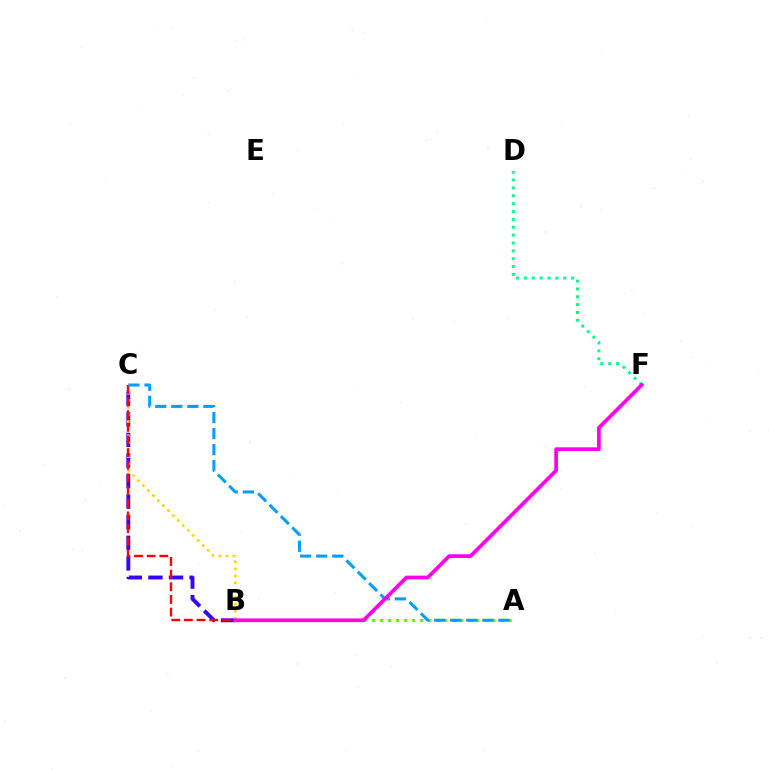{('A', 'B'): [{'color': '#4fff00', 'line_style': 'dotted', 'thickness': 2.18}], ('B', 'C'): [{'color': '#3700ff', 'line_style': 'dashed', 'thickness': 2.8}, {'color': '#ffd500', 'line_style': 'dotted', 'thickness': 1.91}, {'color': '#ff0000', 'line_style': 'dashed', 'thickness': 1.72}], ('D', 'F'): [{'color': '#00ff86', 'line_style': 'dotted', 'thickness': 2.14}], ('A', 'C'): [{'color': '#009eff', 'line_style': 'dashed', 'thickness': 2.18}], ('B', 'F'): [{'color': '#ff00ed', 'line_style': 'solid', 'thickness': 2.68}]}